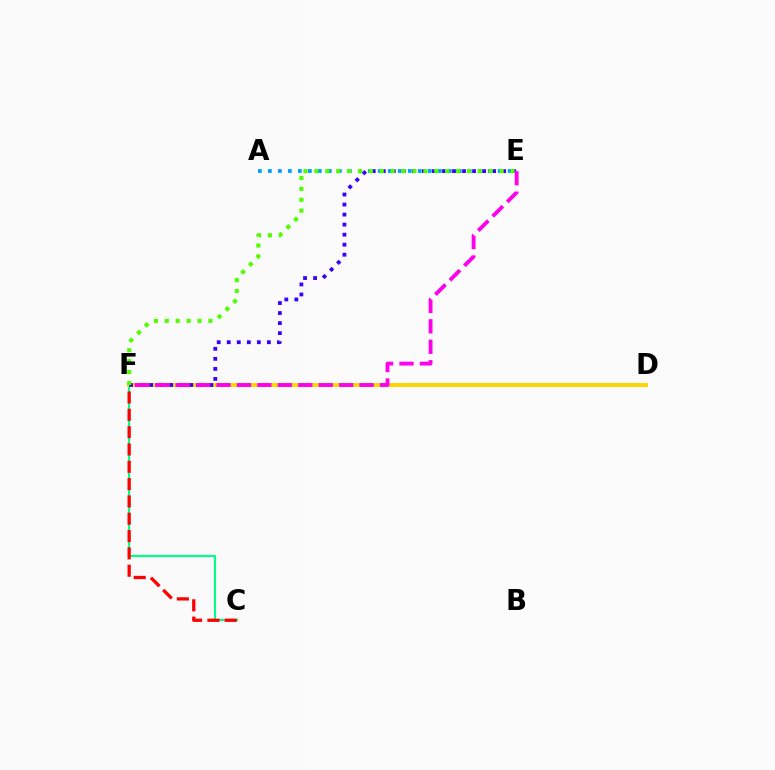{('C', 'F'): [{'color': '#00ff86', 'line_style': 'solid', 'thickness': 1.54}, {'color': '#ff0000', 'line_style': 'dashed', 'thickness': 2.35}], ('D', 'F'): [{'color': '#ffd500', 'line_style': 'solid', 'thickness': 2.84}], ('E', 'F'): [{'color': '#3700ff', 'line_style': 'dotted', 'thickness': 2.73}, {'color': '#ff00ed', 'line_style': 'dashed', 'thickness': 2.78}, {'color': '#4fff00', 'line_style': 'dotted', 'thickness': 2.96}], ('A', 'E'): [{'color': '#009eff', 'line_style': 'dotted', 'thickness': 2.71}]}